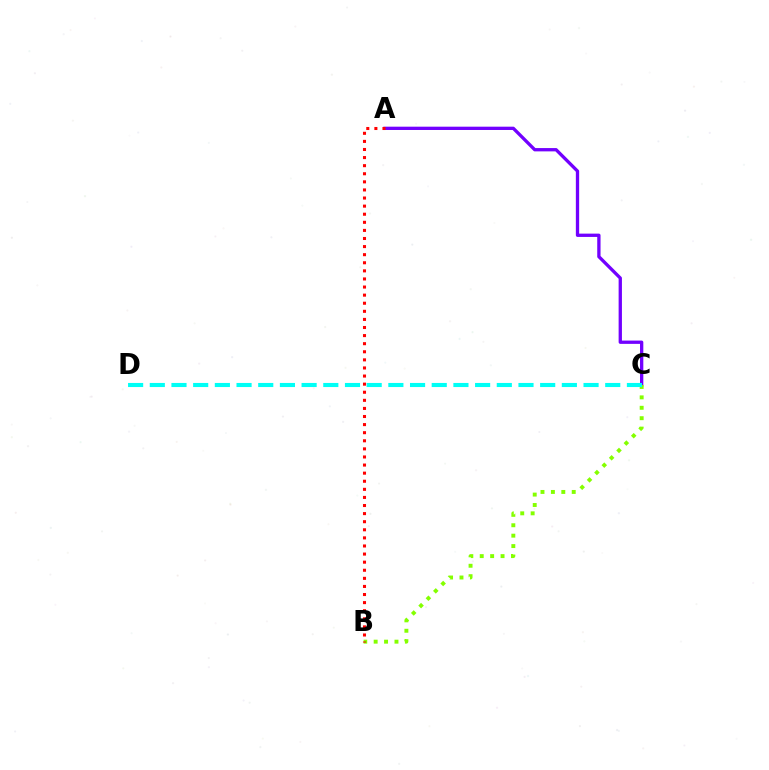{('A', 'C'): [{'color': '#7200ff', 'line_style': 'solid', 'thickness': 2.38}], ('B', 'C'): [{'color': '#84ff00', 'line_style': 'dotted', 'thickness': 2.83}], ('C', 'D'): [{'color': '#00fff6', 'line_style': 'dashed', 'thickness': 2.95}], ('A', 'B'): [{'color': '#ff0000', 'line_style': 'dotted', 'thickness': 2.2}]}